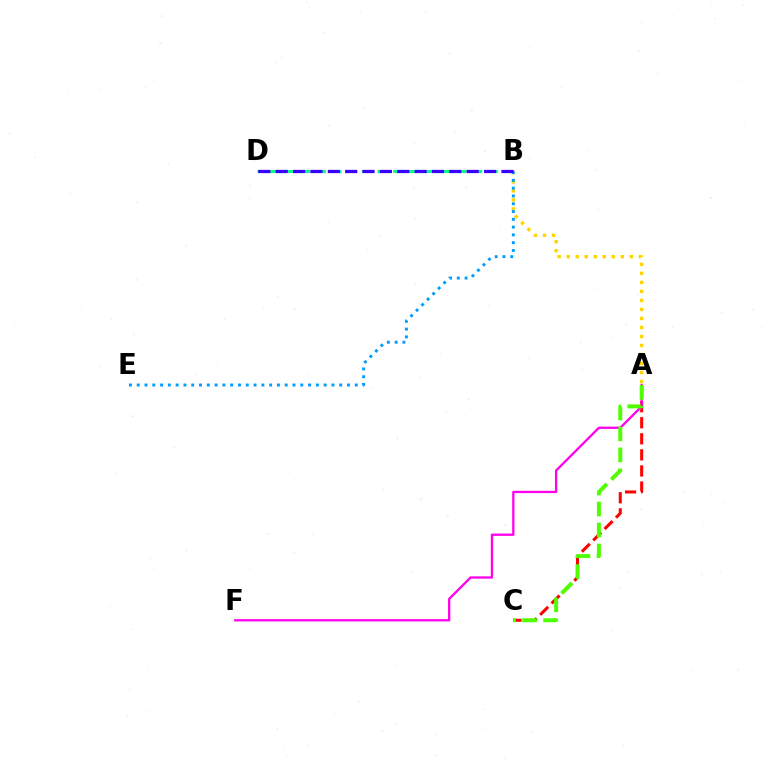{('A', 'B'): [{'color': '#ffd500', 'line_style': 'dotted', 'thickness': 2.45}], ('B', 'D'): [{'color': '#00ff86', 'line_style': 'dashed', 'thickness': 2.12}, {'color': '#3700ff', 'line_style': 'dashed', 'thickness': 2.36}], ('A', 'C'): [{'color': '#ff0000', 'line_style': 'dashed', 'thickness': 2.18}, {'color': '#4fff00', 'line_style': 'dashed', 'thickness': 2.85}], ('B', 'E'): [{'color': '#009eff', 'line_style': 'dotted', 'thickness': 2.12}], ('A', 'F'): [{'color': '#ff00ed', 'line_style': 'solid', 'thickness': 1.65}]}